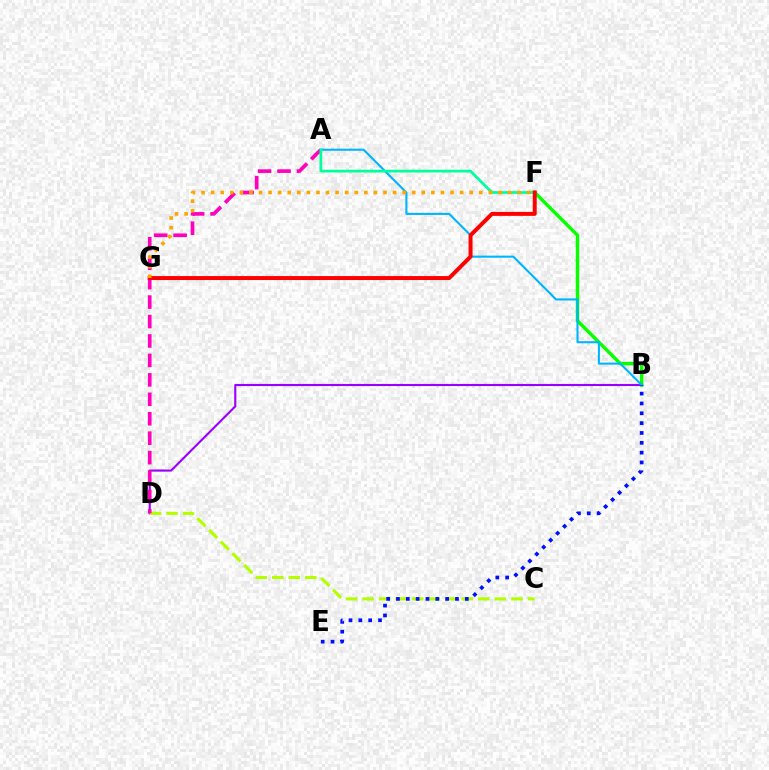{('B', 'D'): [{'color': '#9b00ff', 'line_style': 'solid', 'thickness': 1.52}], ('B', 'F'): [{'color': '#08ff00', 'line_style': 'solid', 'thickness': 2.47}], ('C', 'D'): [{'color': '#b3ff00', 'line_style': 'dashed', 'thickness': 2.25}], ('A', 'B'): [{'color': '#00b5ff', 'line_style': 'solid', 'thickness': 1.51}], ('A', 'D'): [{'color': '#ff00bd', 'line_style': 'dashed', 'thickness': 2.64}], ('B', 'E'): [{'color': '#0010ff', 'line_style': 'dotted', 'thickness': 2.67}], ('A', 'F'): [{'color': '#00ff9d', 'line_style': 'solid', 'thickness': 1.97}], ('F', 'G'): [{'color': '#ff0000', 'line_style': 'solid', 'thickness': 2.86}, {'color': '#ffa500', 'line_style': 'dotted', 'thickness': 2.6}]}